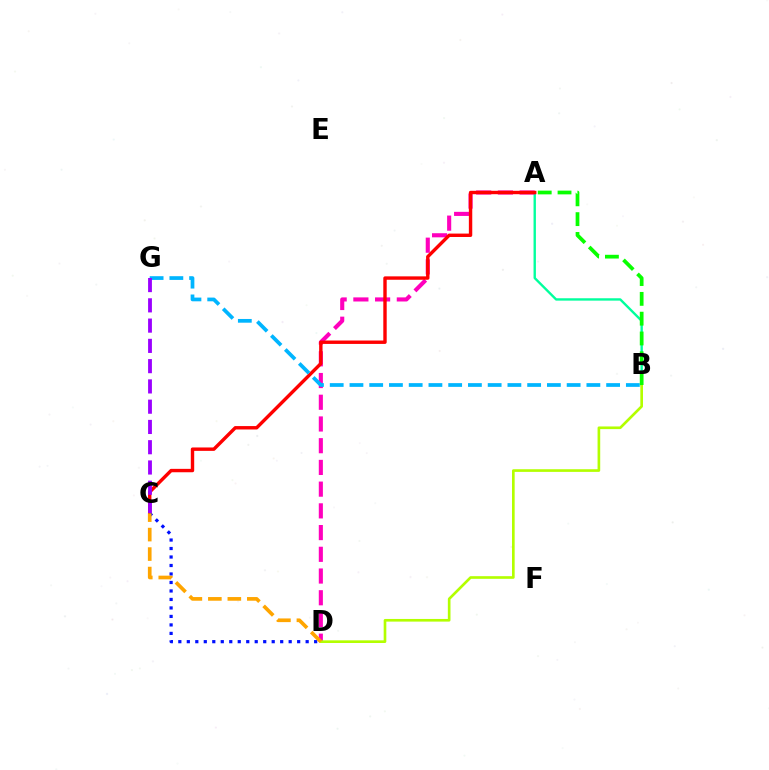{('A', 'B'): [{'color': '#00ff9d', 'line_style': 'solid', 'thickness': 1.71}, {'color': '#08ff00', 'line_style': 'dashed', 'thickness': 2.69}], ('A', 'D'): [{'color': '#ff00bd', 'line_style': 'dashed', 'thickness': 2.95}], ('B', 'D'): [{'color': '#b3ff00', 'line_style': 'solid', 'thickness': 1.91}], ('A', 'C'): [{'color': '#ff0000', 'line_style': 'solid', 'thickness': 2.45}], ('C', 'D'): [{'color': '#0010ff', 'line_style': 'dotted', 'thickness': 2.31}, {'color': '#ffa500', 'line_style': 'dashed', 'thickness': 2.65}], ('B', 'G'): [{'color': '#00b5ff', 'line_style': 'dashed', 'thickness': 2.68}], ('C', 'G'): [{'color': '#9b00ff', 'line_style': 'dashed', 'thickness': 2.75}]}